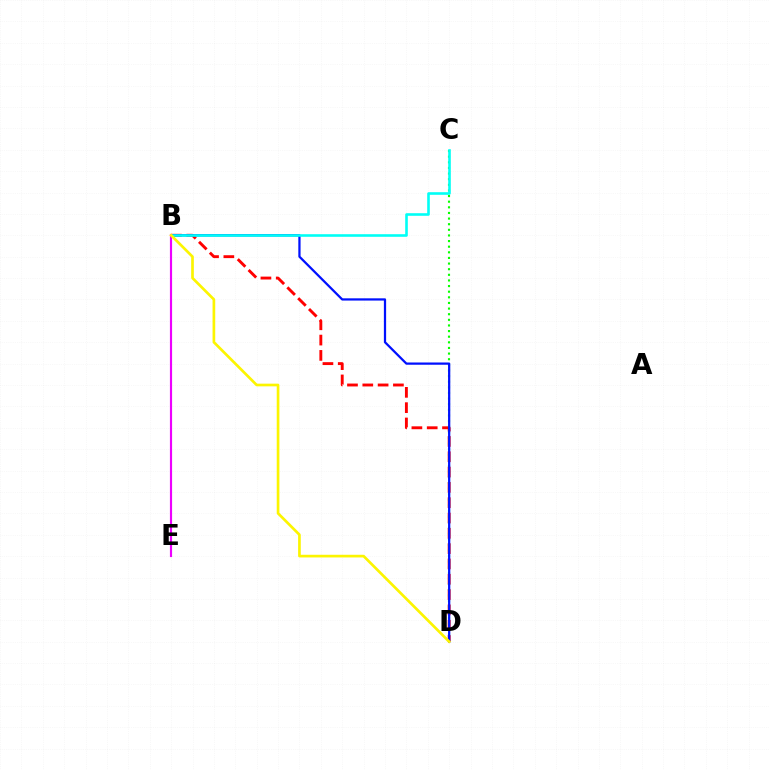{('B', 'D'): [{'color': '#ff0000', 'line_style': 'dashed', 'thickness': 2.08}, {'color': '#0010ff', 'line_style': 'solid', 'thickness': 1.62}, {'color': '#fcf500', 'line_style': 'solid', 'thickness': 1.93}], ('C', 'D'): [{'color': '#08ff00', 'line_style': 'dotted', 'thickness': 1.53}], ('B', 'C'): [{'color': '#00fff6', 'line_style': 'solid', 'thickness': 1.87}], ('B', 'E'): [{'color': '#ee00ff', 'line_style': 'solid', 'thickness': 1.56}]}